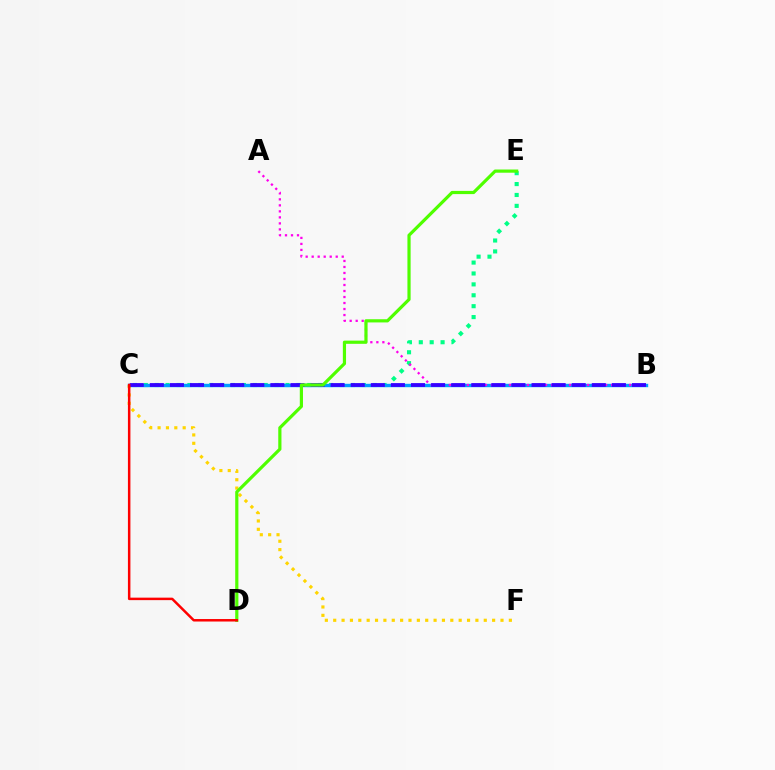{('C', 'E'): [{'color': '#00ff86', 'line_style': 'dotted', 'thickness': 2.96}], ('B', 'C'): [{'color': '#009eff', 'line_style': 'solid', 'thickness': 2.45}, {'color': '#3700ff', 'line_style': 'dashed', 'thickness': 2.73}], ('A', 'B'): [{'color': '#ff00ed', 'line_style': 'dotted', 'thickness': 1.63}], ('C', 'F'): [{'color': '#ffd500', 'line_style': 'dotted', 'thickness': 2.27}], ('D', 'E'): [{'color': '#4fff00', 'line_style': 'solid', 'thickness': 2.3}], ('C', 'D'): [{'color': '#ff0000', 'line_style': 'solid', 'thickness': 1.79}]}